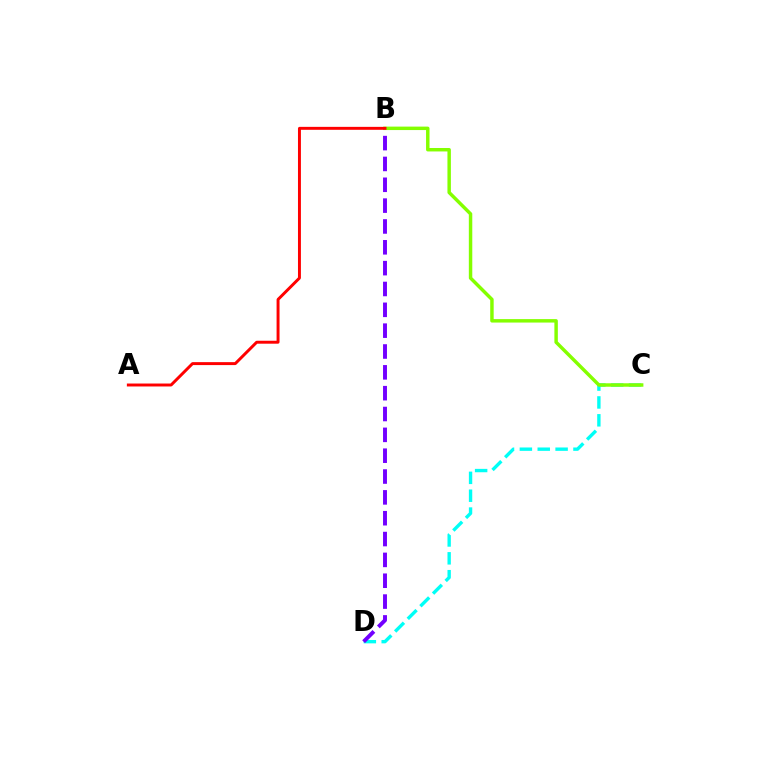{('C', 'D'): [{'color': '#00fff6', 'line_style': 'dashed', 'thickness': 2.43}], ('B', 'D'): [{'color': '#7200ff', 'line_style': 'dashed', 'thickness': 2.83}], ('B', 'C'): [{'color': '#84ff00', 'line_style': 'solid', 'thickness': 2.48}], ('A', 'B'): [{'color': '#ff0000', 'line_style': 'solid', 'thickness': 2.12}]}